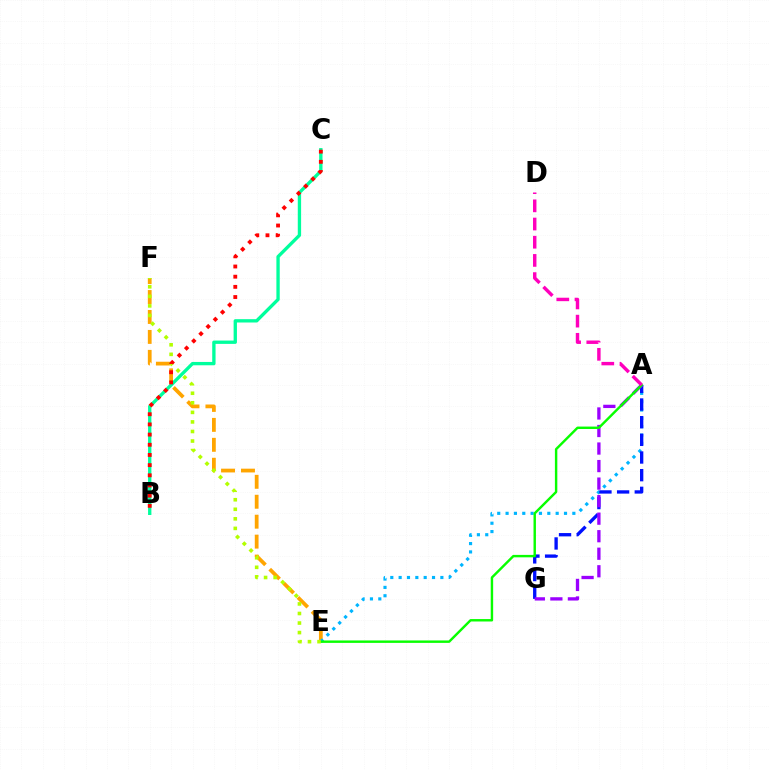{('E', 'F'): [{'color': '#ffa500', 'line_style': 'dashed', 'thickness': 2.71}, {'color': '#b3ff00', 'line_style': 'dotted', 'thickness': 2.6}], ('A', 'E'): [{'color': '#00b5ff', 'line_style': 'dotted', 'thickness': 2.27}, {'color': '#08ff00', 'line_style': 'solid', 'thickness': 1.75}], ('B', 'C'): [{'color': '#00ff9d', 'line_style': 'solid', 'thickness': 2.4}, {'color': '#ff0000', 'line_style': 'dotted', 'thickness': 2.76}], ('A', 'G'): [{'color': '#0010ff', 'line_style': 'dashed', 'thickness': 2.4}, {'color': '#9b00ff', 'line_style': 'dashed', 'thickness': 2.38}], ('A', 'D'): [{'color': '#ff00bd', 'line_style': 'dashed', 'thickness': 2.47}]}